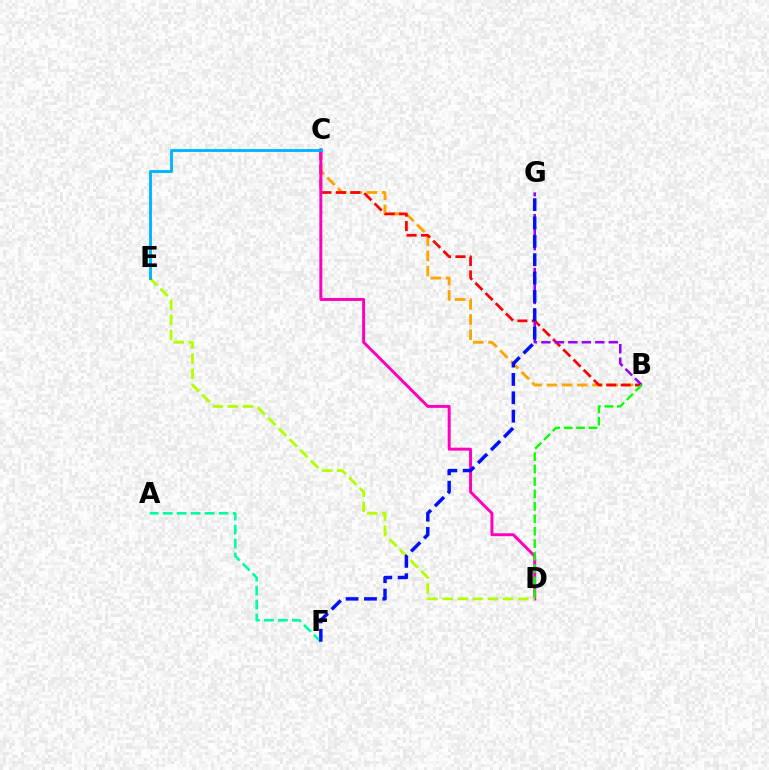{('B', 'C'): [{'color': '#ffa500', 'line_style': 'dashed', 'thickness': 2.07}, {'color': '#ff0000', 'line_style': 'dashed', 'thickness': 1.96}], ('C', 'D'): [{'color': '#ff00bd', 'line_style': 'solid', 'thickness': 2.13}], ('B', 'G'): [{'color': '#9b00ff', 'line_style': 'dashed', 'thickness': 1.83}], ('B', 'D'): [{'color': '#08ff00', 'line_style': 'dashed', 'thickness': 1.69}], ('D', 'E'): [{'color': '#b3ff00', 'line_style': 'dashed', 'thickness': 2.05}], ('A', 'F'): [{'color': '#00ff9d', 'line_style': 'dashed', 'thickness': 1.9}], ('C', 'E'): [{'color': '#00b5ff', 'line_style': 'solid', 'thickness': 2.09}], ('F', 'G'): [{'color': '#0010ff', 'line_style': 'dashed', 'thickness': 2.5}]}